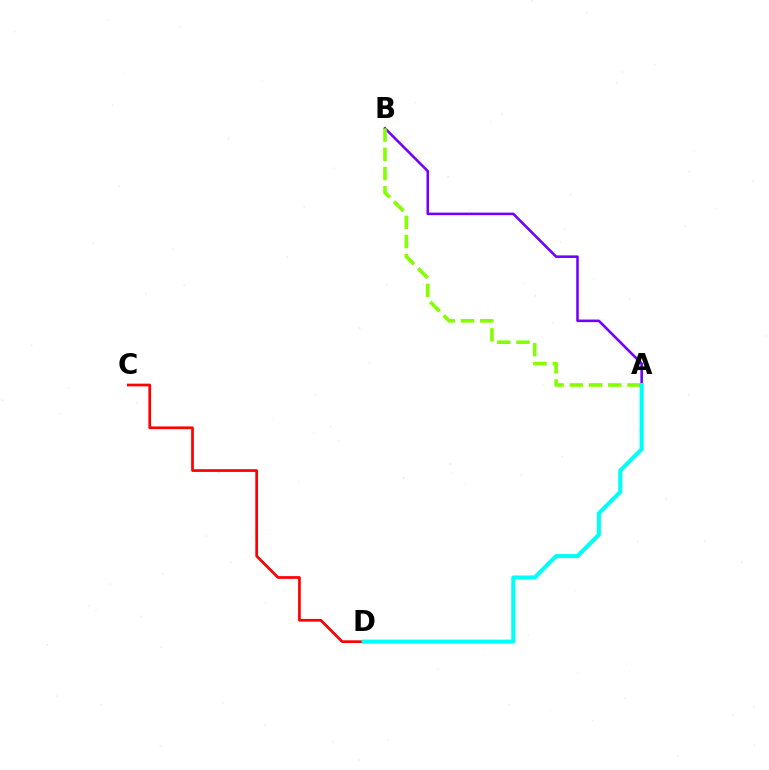{('A', 'B'): [{'color': '#7200ff', 'line_style': 'solid', 'thickness': 1.85}, {'color': '#84ff00', 'line_style': 'dashed', 'thickness': 2.61}], ('C', 'D'): [{'color': '#ff0000', 'line_style': 'solid', 'thickness': 1.96}], ('A', 'D'): [{'color': '#00fff6', 'line_style': 'solid', 'thickness': 2.94}]}